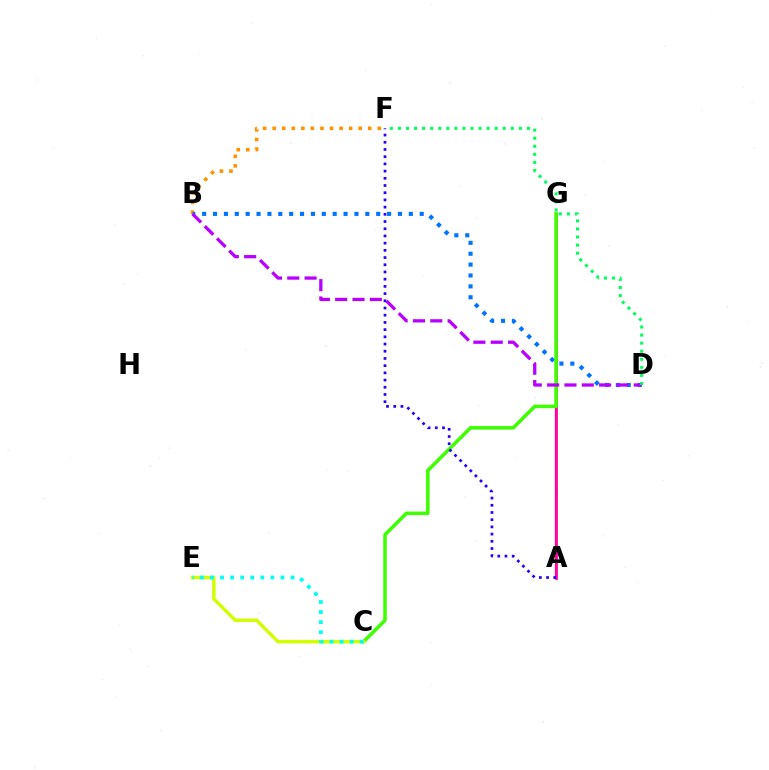{('A', 'G'): [{'color': '#ff0000', 'line_style': 'solid', 'thickness': 1.62}, {'color': '#ff00ac', 'line_style': 'solid', 'thickness': 1.95}], ('B', 'F'): [{'color': '#ff9400', 'line_style': 'dotted', 'thickness': 2.6}], ('B', 'D'): [{'color': '#0074ff', 'line_style': 'dotted', 'thickness': 2.96}, {'color': '#b900ff', 'line_style': 'dashed', 'thickness': 2.35}], ('C', 'G'): [{'color': '#3dff00', 'line_style': 'solid', 'thickness': 2.53}], ('C', 'E'): [{'color': '#d1ff00', 'line_style': 'solid', 'thickness': 2.47}, {'color': '#00fff6', 'line_style': 'dotted', 'thickness': 2.74}], ('D', 'F'): [{'color': '#00ff5c', 'line_style': 'dotted', 'thickness': 2.19}], ('A', 'F'): [{'color': '#2500ff', 'line_style': 'dotted', 'thickness': 1.96}]}